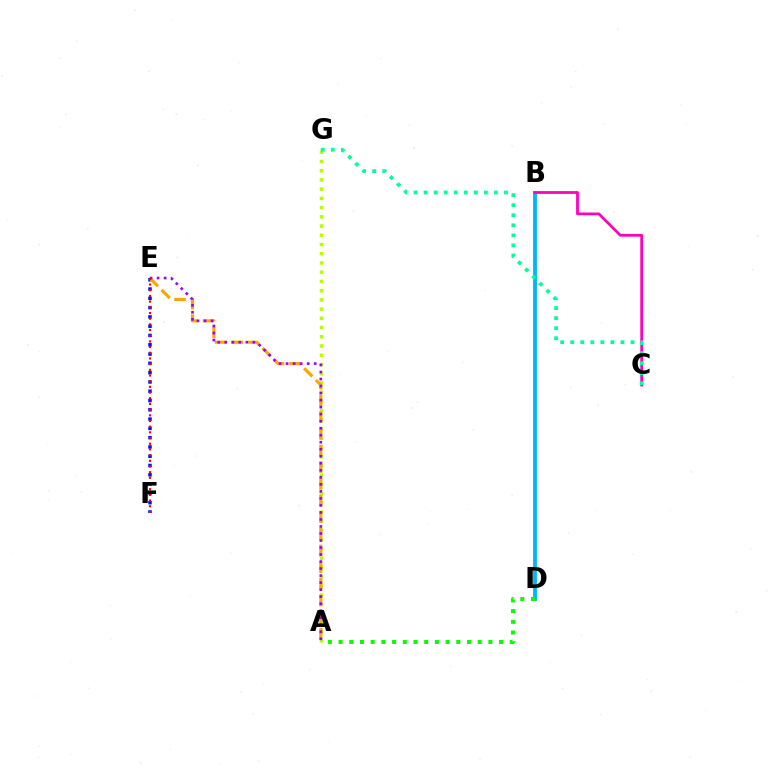{('B', 'D'): [{'color': '#00b5ff', 'line_style': 'solid', 'thickness': 2.76}], ('E', 'F'): [{'color': '#0010ff', 'line_style': 'dotted', 'thickness': 2.52}, {'color': '#ff0000', 'line_style': 'dotted', 'thickness': 1.54}], ('A', 'D'): [{'color': '#08ff00', 'line_style': 'dotted', 'thickness': 2.91}], ('A', 'G'): [{'color': '#b3ff00', 'line_style': 'dotted', 'thickness': 2.51}], ('A', 'E'): [{'color': '#ffa500', 'line_style': 'dashed', 'thickness': 2.26}, {'color': '#9b00ff', 'line_style': 'dotted', 'thickness': 1.91}], ('B', 'C'): [{'color': '#ff00bd', 'line_style': 'solid', 'thickness': 1.99}], ('C', 'G'): [{'color': '#00ff9d', 'line_style': 'dotted', 'thickness': 2.73}]}